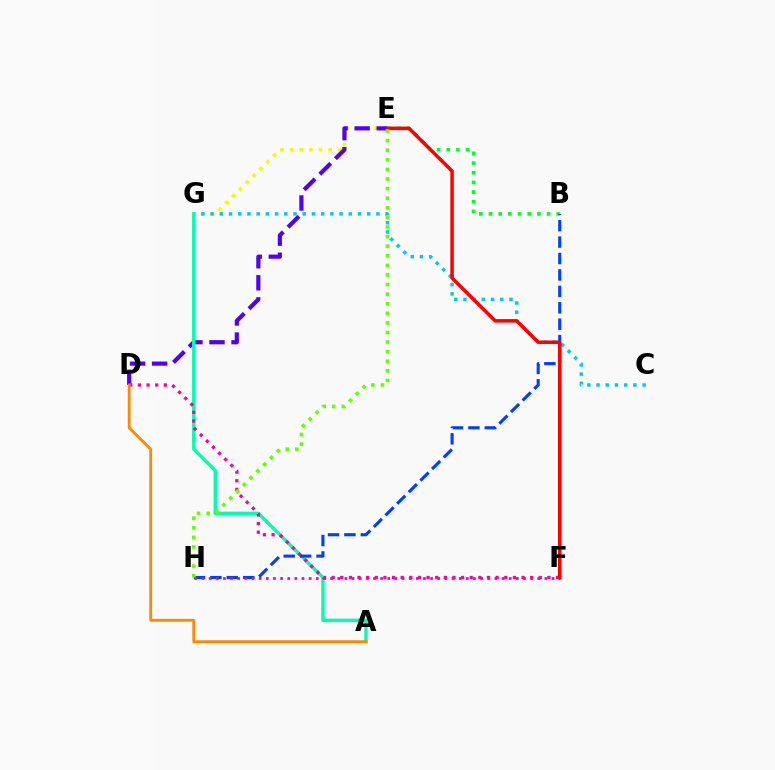{('E', 'G'): [{'color': '#eeff00', 'line_style': 'dotted', 'thickness': 2.61}], ('C', 'G'): [{'color': '#00c7ff', 'line_style': 'dotted', 'thickness': 2.5}], ('D', 'E'): [{'color': '#4f00ff', 'line_style': 'dashed', 'thickness': 3.0}], ('B', 'E'): [{'color': '#00ff27', 'line_style': 'dotted', 'thickness': 2.63}], ('A', 'G'): [{'color': '#00ffaf', 'line_style': 'solid', 'thickness': 2.44}], ('B', 'H'): [{'color': '#003fff', 'line_style': 'dashed', 'thickness': 2.23}], ('F', 'H'): [{'color': '#d600ff', 'line_style': 'dotted', 'thickness': 1.94}], ('D', 'F'): [{'color': '#ff00a0', 'line_style': 'dotted', 'thickness': 2.35}], ('A', 'D'): [{'color': '#ff8800', 'line_style': 'solid', 'thickness': 2.01}], ('E', 'F'): [{'color': '#ff0000', 'line_style': 'solid', 'thickness': 2.52}], ('E', 'H'): [{'color': '#66ff00', 'line_style': 'dotted', 'thickness': 2.61}]}